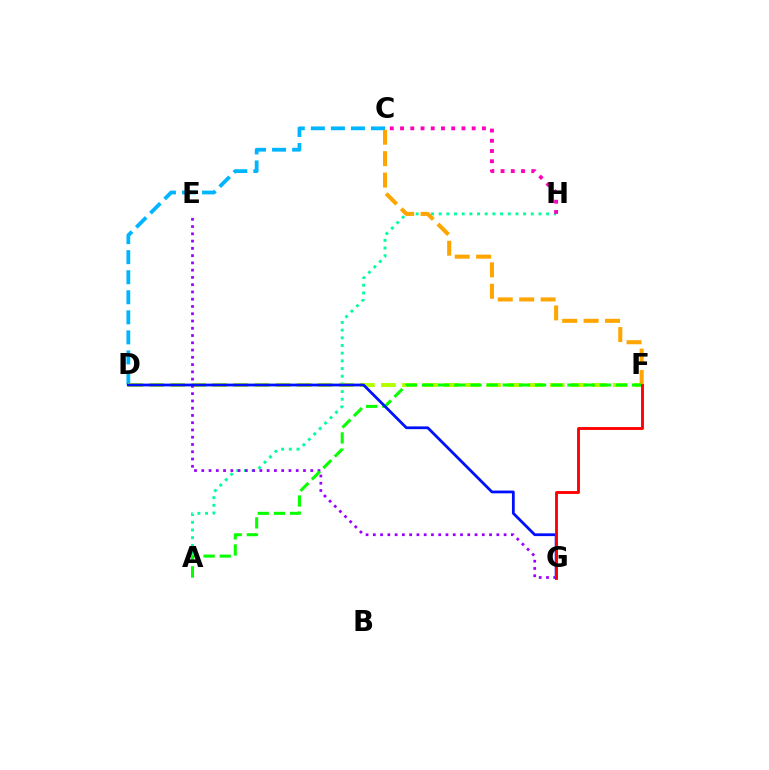{('A', 'H'): [{'color': '#00ff9d', 'line_style': 'dotted', 'thickness': 2.09}], ('C', 'D'): [{'color': '#00b5ff', 'line_style': 'dashed', 'thickness': 2.72}], ('D', 'F'): [{'color': '#b3ff00', 'line_style': 'dashed', 'thickness': 2.86}], ('C', 'F'): [{'color': '#ffa500', 'line_style': 'dashed', 'thickness': 2.91}], ('C', 'H'): [{'color': '#ff00bd', 'line_style': 'dotted', 'thickness': 2.78}], ('E', 'G'): [{'color': '#9b00ff', 'line_style': 'dotted', 'thickness': 1.97}], ('A', 'F'): [{'color': '#08ff00', 'line_style': 'dashed', 'thickness': 2.2}], ('D', 'G'): [{'color': '#0010ff', 'line_style': 'solid', 'thickness': 1.99}], ('F', 'G'): [{'color': '#ff0000', 'line_style': 'solid', 'thickness': 2.06}]}